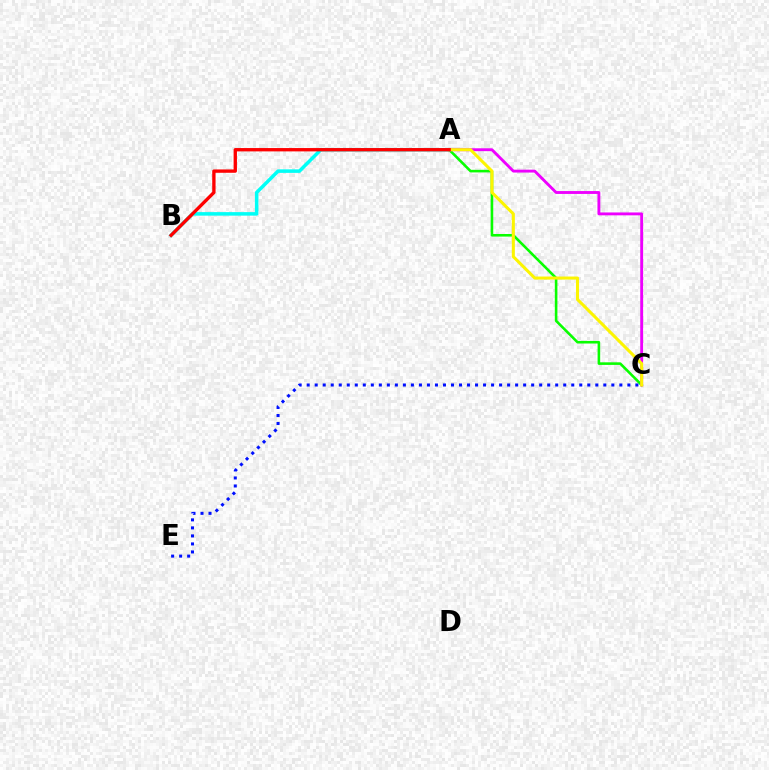{('A', 'C'): [{'color': '#08ff00', 'line_style': 'solid', 'thickness': 1.86}, {'color': '#ee00ff', 'line_style': 'solid', 'thickness': 2.07}, {'color': '#fcf500', 'line_style': 'solid', 'thickness': 2.2}], ('C', 'E'): [{'color': '#0010ff', 'line_style': 'dotted', 'thickness': 2.18}], ('A', 'B'): [{'color': '#00fff6', 'line_style': 'solid', 'thickness': 2.53}, {'color': '#ff0000', 'line_style': 'solid', 'thickness': 2.41}]}